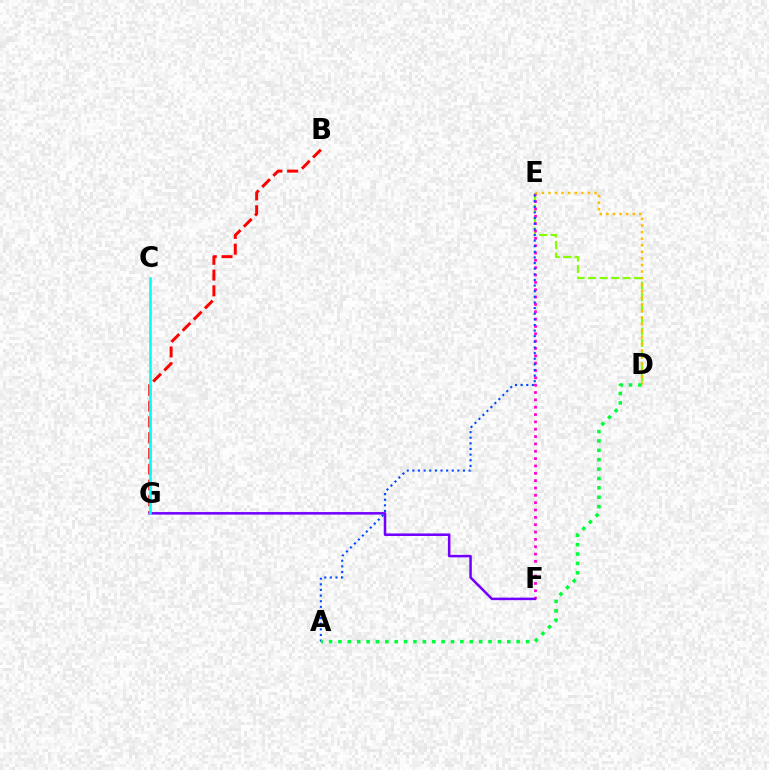{('B', 'G'): [{'color': '#ff0000', 'line_style': 'dashed', 'thickness': 2.14}], ('D', 'E'): [{'color': '#84ff00', 'line_style': 'dashed', 'thickness': 1.56}, {'color': '#ffbd00', 'line_style': 'dotted', 'thickness': 1.79}], ('E', 'F'): [{'color': '#ff00cf', 'line_style': 'dotted', 'thickness': 2.0}], ('F', 'G'): [{'color': '#7200ff', 'line_style': 'solid', 'thickness': 1.82}], ('C', 'G'): [{'color': '#00fff6', 'line_style': 'solid', 'thickness': 1.88}], ('A', 'E'): [{'color': '#004bff', 'line_style': 'dotted', 'thickness': 1.53}], ('A', 'D'): [{'color': '#00ff39', 'line_style': 'dotted', 'thickness': 2.55}]}